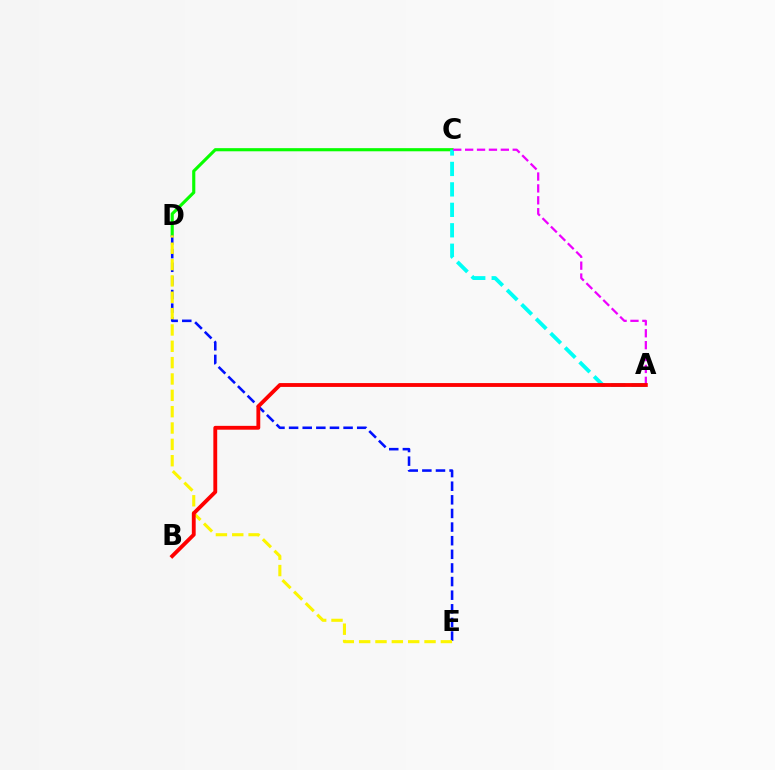{('C', 'D'): [{'color': '#08ff00', 'line_style': 'solid', 'thickness': 2.25}], ('D', 'E'): [{'color': '#0010ff', 'line_style': 'dashed', 'thickness': 1.85}, {'color': '#fcf500', 'line_style': 'dashed', 'thickness': 2.22}], ('A', 'C'): [{'color': '#00fff6', 'line_style': 'dashed', 'thickness': 2.78}, {'color': '#ee00ff', 'line_style': 'dashed', 'thickness': 1.62}], ('A', 'B'): [{'color': '#ff0000', 'line_style': 'solid', 'thickness': 2.77}]}